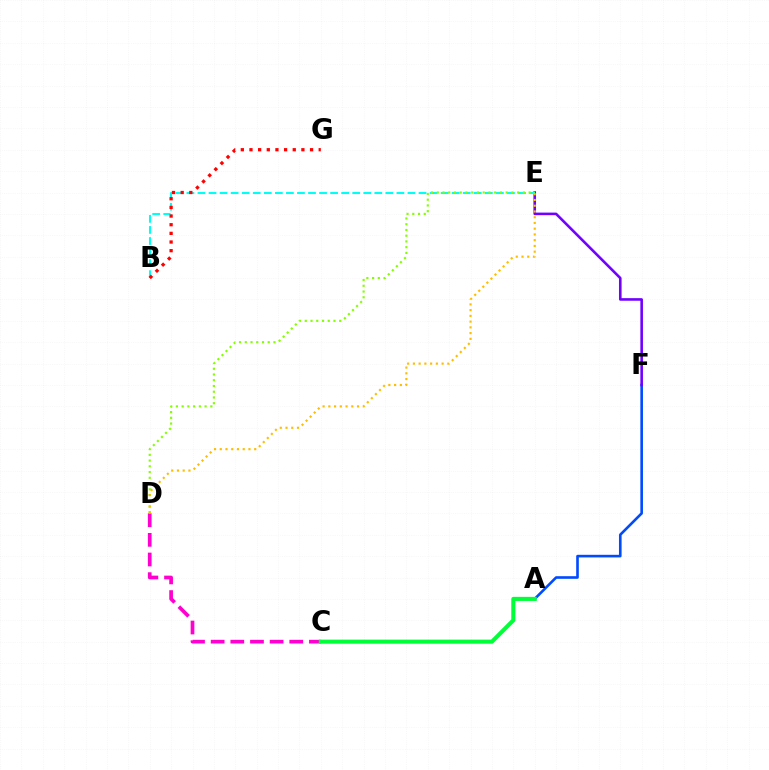{('A', 'F'): [{'color': '#004bff', 'line_style': 'solid', 'thickness': 1.89}], ('E', 'F'): [{'color': '#7200ff', 'line_style': 'solid', 'thickness': 1.87}], ('B', 'E'): [{'color': '#00fff6', 'line_style': 'dashed', 'thickness': 1.5}], ('C', 'D'): [{'color': '#ff00cf', 'line_style': 'dashed', 'thickness': 2.67}], ('B', 'G'): [{'color': '#ff0000', 'line_style': 'dotted', 'thickness': 2.35}], ('A', 'C'): [{'color': '#00ff39', 'line_style': 'solid', 'thickness': 2.94}], ('D', 'E'): [{'color': '#84ff00', 'line_style': 'dotted', 'thickness': 1.56}, {'color': '#ffbd00', 'line_style': 'dotted', 'thickness': 1.56}]}